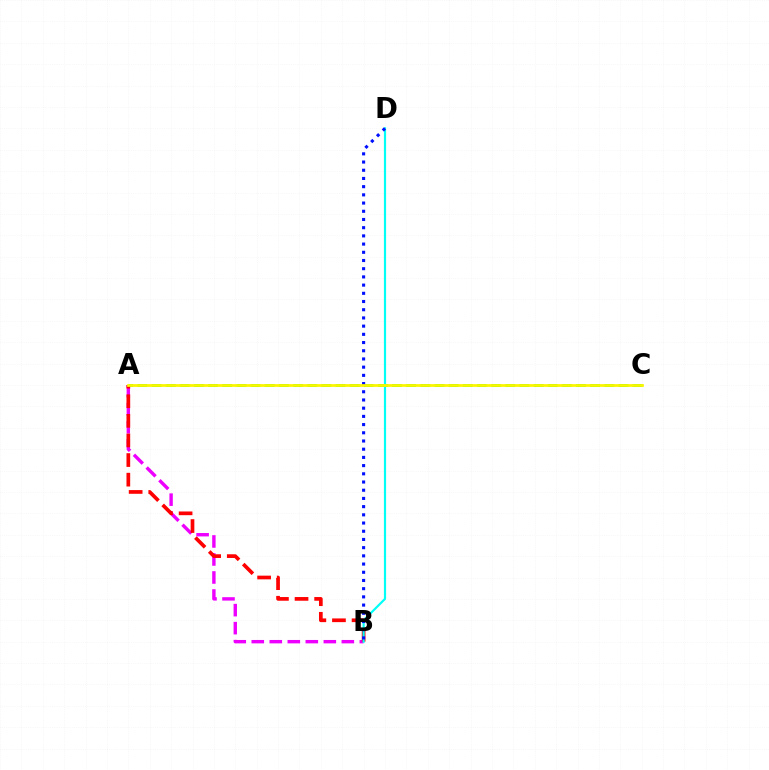{('A', 'C'): [{'color': '#08ff00', 'line_style': 'dashed', 'thickness': 1.92}, {'color': '#fcf500', 'line_style': 'solid', 'thickness': 1.97}], ('A', 'B'): [{'color': '#ee00ff', 'line_style': 'dashed', 'thickness': 2.45}, {'color': '#ff0000', 'line_style': 'dashed', 'thickness': 2.66}], ('B', 'D'): [{'color': '#00fff6', 'line_style': 'solid', 'thickness': 1.57}, {'color': '#0010ff', 'line_style': 'dotted', 'thickness': 2.23}]}